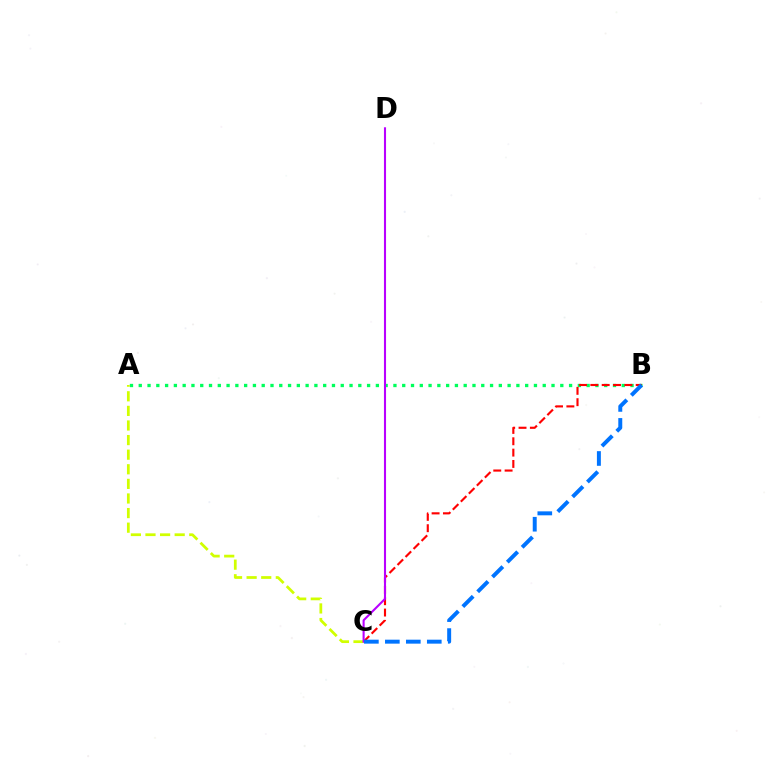{('A', 'B'): [{'color': '#00ff5c', 'line_style': 'dotted', 'thickness': 2.39}], ('B', 'C'): [{'color': '#ff0000', 'line_style': 'dashed', 'thickness': 1.54}, {'color': '#0074ff', 'line_style': 'dashed', 'thickness': 2.85}], ('A', 'C'): [{'color': '#d1ff00', 'line_style': 'dashed', 'thickness': 1.98}], ('C', 'D'): [{'color': '#b900ff', 'line_style': 'solid', 'thickness': 1.51}]}